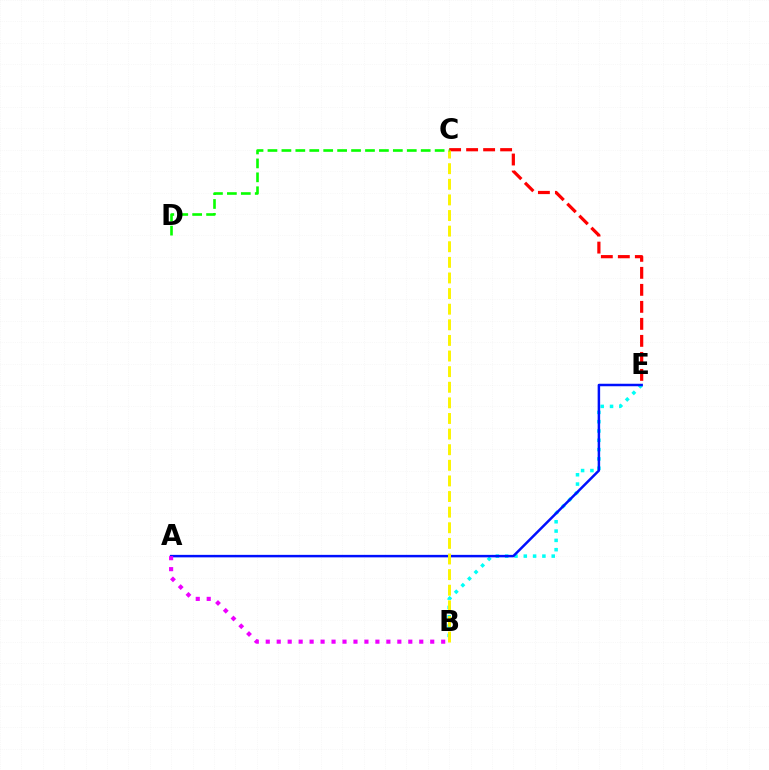{('C', 'E'): [{'color': '#ff0000', 'line_style': 'dashed', 'thickness': 2.31}], ('B', 'E'): [{'color': '#00fff6', 'line_style': 'dotted', 'thickness': 2.53}], ('A', 'E'): [{'color': '#0010ff', 'line_style': 'solid', 'thickness': 1.79}], ('A', 'B'): [{'color': '#ee00ff', 'line_style': 'dotted', 'thickness': 2.98}], ('B', 'C'): [{'color': '#fcf500', 'line_style': 'dashed', 'thickness': 2.12}], ('C', 'D'): [{'color': '#08ff00', 'line_style': 'dashed', 'thickness': 1.89}]}